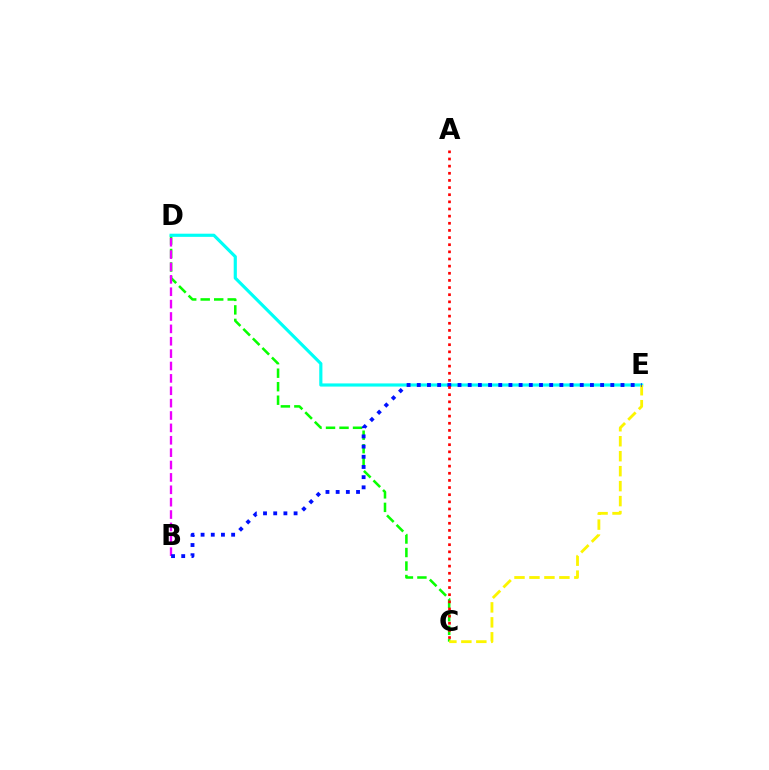{('C', 'D'): [{'color': '#08ff00', 'line_style': 'dashed', 'thickness': 1.83}], ('B', 'D'): [{'color': '#ee00ff', 'line_style': 'dashed', 'thickness': 1.68}], ('D', 'E'): [{'color': '#00fff6', 'line_style': 'solid', 'thickness': 2.28}], ('C', 'E'): [{'color': '#fcf500', 'line_style': 'dashed', 'thickness': 2.03}], ('B', 'E'): [{'color': '#0010ff', 'line_style': 'dotted', 'thickness': 2.77}], ('A', 'C'): [{'color': '#ff0000', 'line_style': 'dotted', 'thickness': 1.94}]}